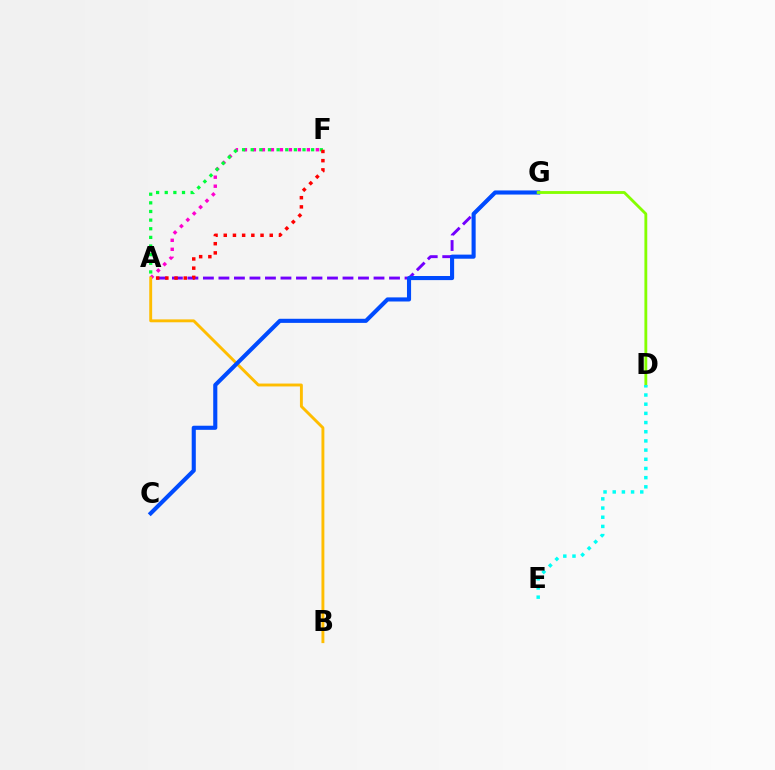{('A', 'G'): [{'color': '#7200ff', 'line_style': 'dashed', 'thickness': 2.11}], ('A', 'F'): [{'color': '#ff00cf', 'line_style': 'dotted', 'thickness': 2.45}, {'color': '#00ff39', 'line_style': 'dotted', 'thickness': 2.35}, {'color': '#ff0000', 'line_style': 'dotted', 'thickness': 2.5}], ('A', 'B'): [{'color': '#ffbd00', 'line_style': 'solid', 'thickness': 2.09}], ('C', 'G'): [{'color': '#004bff', 'line_style': 'solid', 'thickness': 2.95}], ('D', 'G'): [{'color': '#84ff00', 'line_style': 'solid', 'thickness': 2.04}], ('D', 'E'): [{'color': '#00fff6', 'line_style': 'dotted', 'thickness': 2.49}]}